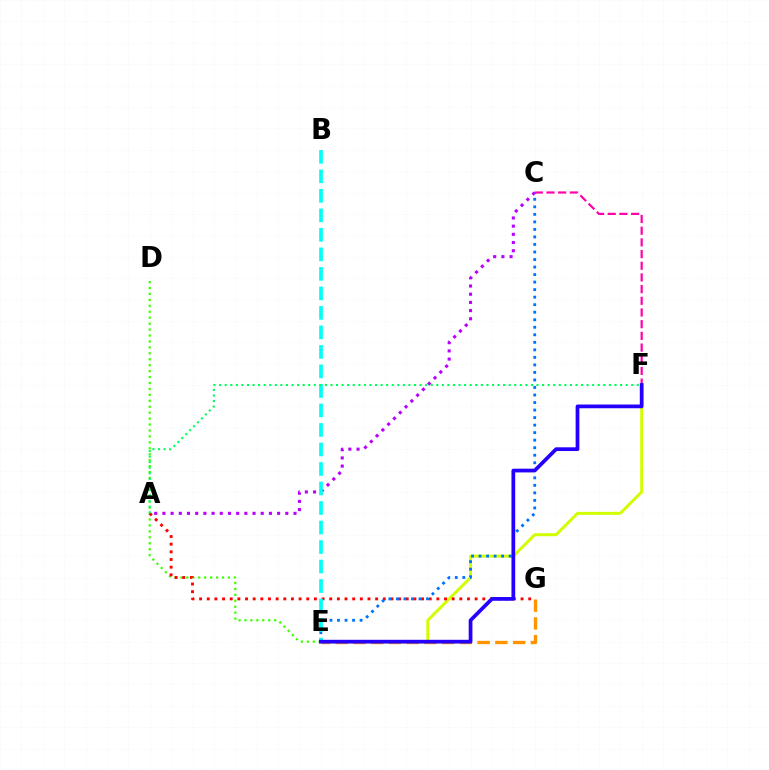{('D', 'E'): [{'color': '#3dff00', 'line_style': 'dotted', 'thickness': 1.61}], ('E', 'F'): [{'color': '#d1ff00', 'line_style': 'solid', 'thickness': 2.14}, {'color': '#2500ff', 'line_style': 'solid', 'thickness': 2.69}], ('E', 'G'): [{'color': '#ff9400', 'line_style': 'dashed', 'thickness': 2.41}], ('C', 'F'): [{'color': '#ff00ac', 'line_style': 'dashed', 'thickness': 1.59}], ('A', 'G'): [{'color': '#ff0000', 'line_style': 'dotted', 'thickness': 2.08}], ('C', 'E'): [{'color': '#0074ff', 'line_style': 'dotted', 'thickness': 2.05}], ('A', 'C'): [{'color': '#b900ff', 'line_style': 'dotted', 'thickness': 2.23}], ('B', 'E'): [{'color': '#00fff6', 'line_style': 'dashed', 'thickness': 2.65}], ('A', 'F'): [{'color': '#00ff5c', 'line_style': 'dotted', 'thickness': 1.51}]}